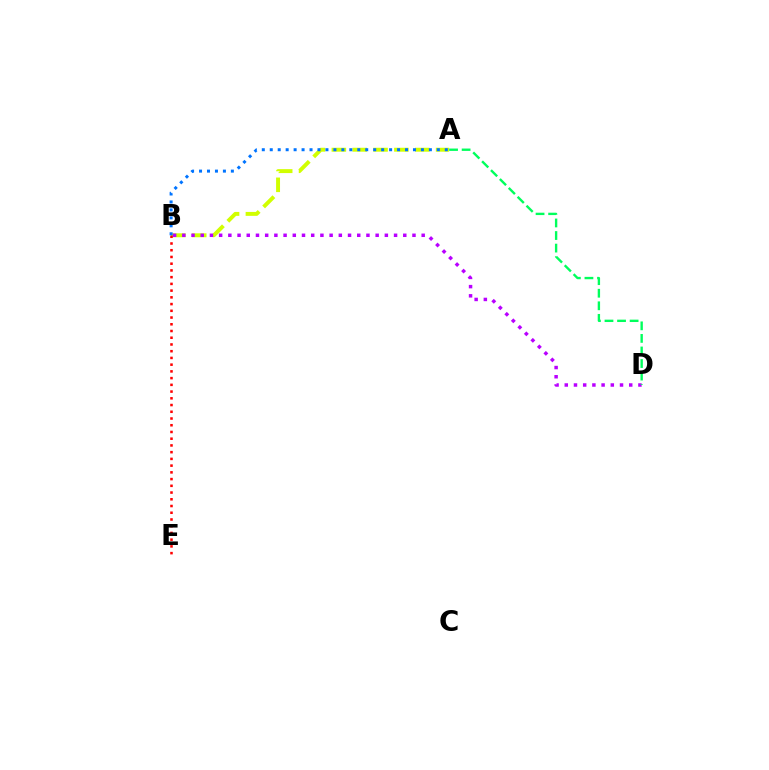{('A', 'B'): [{'color': '#d1ff00', 'line_style': 'dashed', 'thickness': 2.83}, {'color': '#0074ff', 'line_style': 'dotted', 'thickness': 2.16}], ('B', 'E'): [{'color': '#ff0000', 'line_style': 'dotted', 'thickness': 1.83}], ('B', 'D'): [{'color': '#b900ff', 'line_style': 'dotted', 'thickness': 2.5}], ('A', 'D'): [{'color': '#00ff5c', 'line_style': 'dashed', 'thickness': 1.71}]}